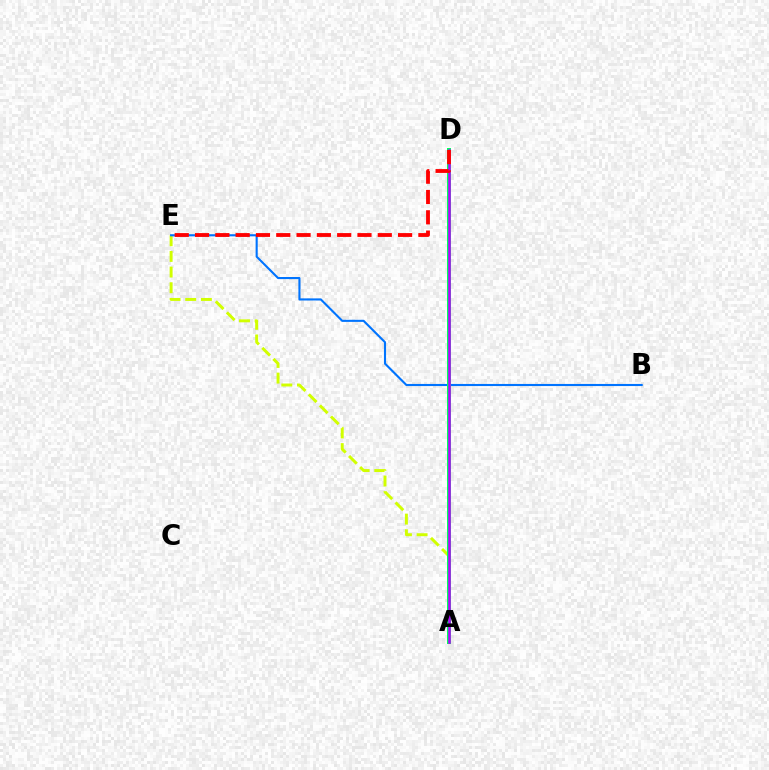{('A', 'E'): [{'color': '#d1ff00', 'line_style': 'dashed', 'thickness': 2.13}], ('B', 'E'): [{'color': '#0074ff', 'line_style': 'solid', 'thickness': 1.52}], ('A', 'D'): [{'color': '#00ff5c', 'line_style': 'solid', 'thickness': 2.87}, {'color': '#b900ff', 'line_style': 'solid', 'thickness': 1.81}], ('D', 'E'): [{'color': '#ff0000', 'line_style': 'dashed', 'thickness': 2.76}]}